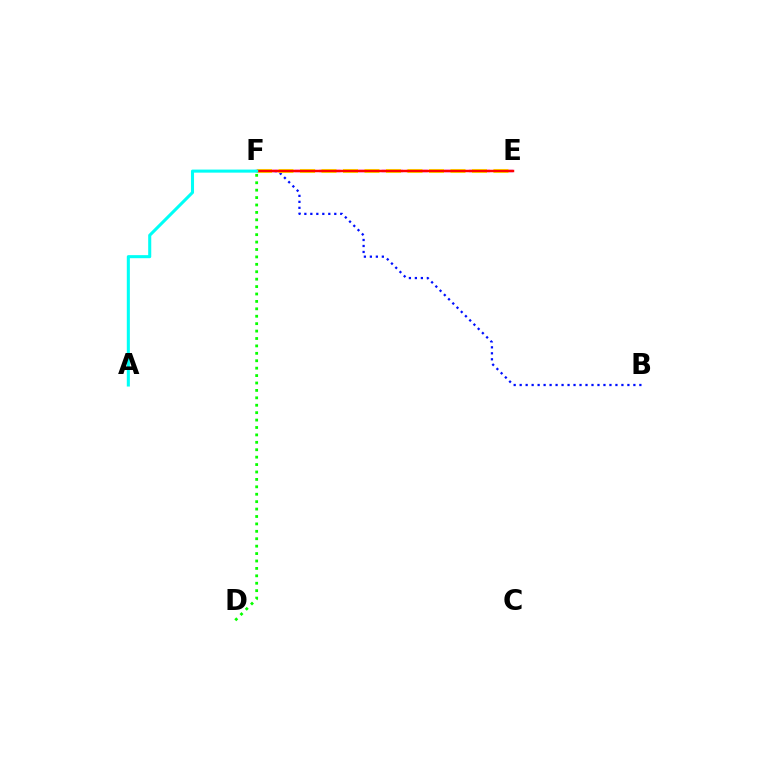{('B', 'F'): [{'color': '#0010ff', 'line_style': 'dotted', 'thickness': 1.63}], ('E', 'F'): [{'color': '#ee00ff', 'line_style': 'dashed', 'thickness': 1.69}, {'color': '#fcf500', 'line_style': 'dashed', 'thickness': 2.92}, {'color': '#ff0000', 'line_style': 'solid', 'thickness': 1.78}], ('D', 'F'): [{'color': '#08ff00', 'line_style': 'dotted', 'thickness': 2.02}], ('A', 'F'): [{'color': '#00fff6', 'line_style': 'solid', 'thickness': 2.21}]}